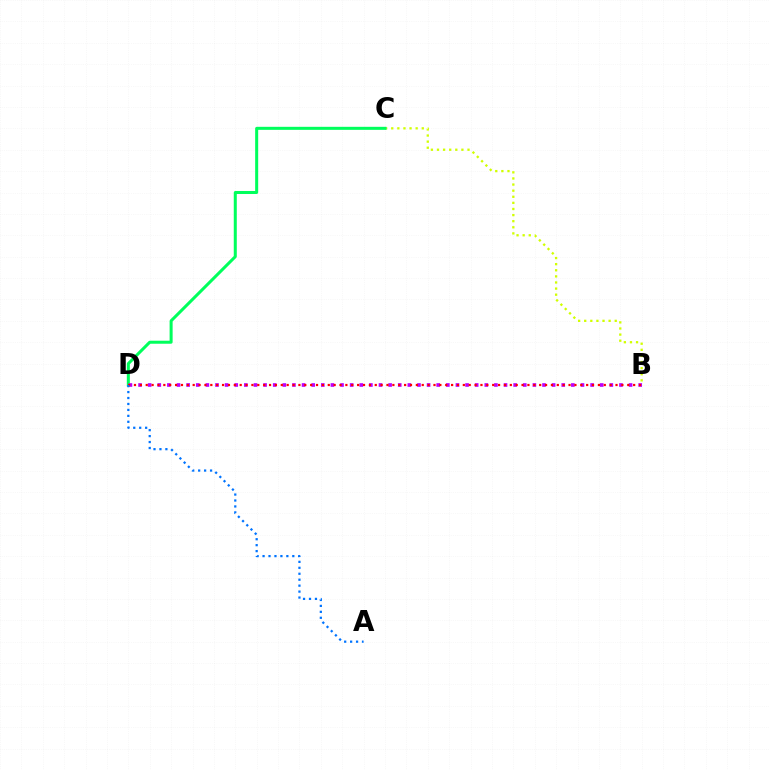{('B', 'C'): [{'color': '#d1ff00', 'line_style': 'dotted', 'thickness': 1.66}], ('C', 'D'): [{'color': '#00ff5c', 'line_style': 'solid', 'thickness': 2.18}], ('B', 'D'): [{'color': '#b900ff', 'line_style': 'dotted', 'thickness': 2.61}, {'color': '#ff0000', 'line_style': 'dotted', 'thickness': 1.6}], ('A', 'D'): [{'color': '#0074ff', 'line_style': 'dotted', 'thickness': 1.62}]}